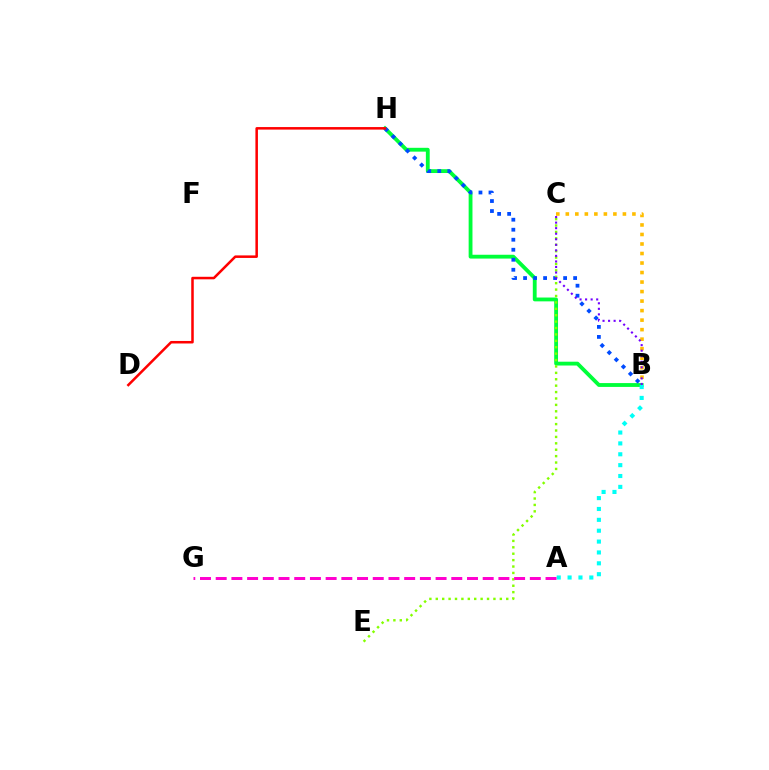{('B', 'H'): [{'color': '#00ff39', 'line_style': 'solid', 'thickness': 2.75}, {'color': '#004bff', 'line_style': 'dotted', 'thickness': 2.72}], ('C', 'E'): [{'color': '#84ff00', 'line_style': 'dotted', 'thickness': 1.74}], ('B', 'C'): [{'color': '#ffbd00', 'line_style': 'dotted', 'thickness': 2.59}, {'color': '#7200ff', 'line_style': 'dotted', 'thickness': 1.51}], ('A', 'B'): [{'color': '#00fff6', 'line_style': 'dotted', 'thickness': 2.95}], ('A', 'G'): [{'color': '#ff00cf', 'line_style': 'dashed', 'thickness': 2.13}], ('D', 'H'): [{'color': '#ff0000', 'line_style': 'solid', 'thickness': 1.82}]}